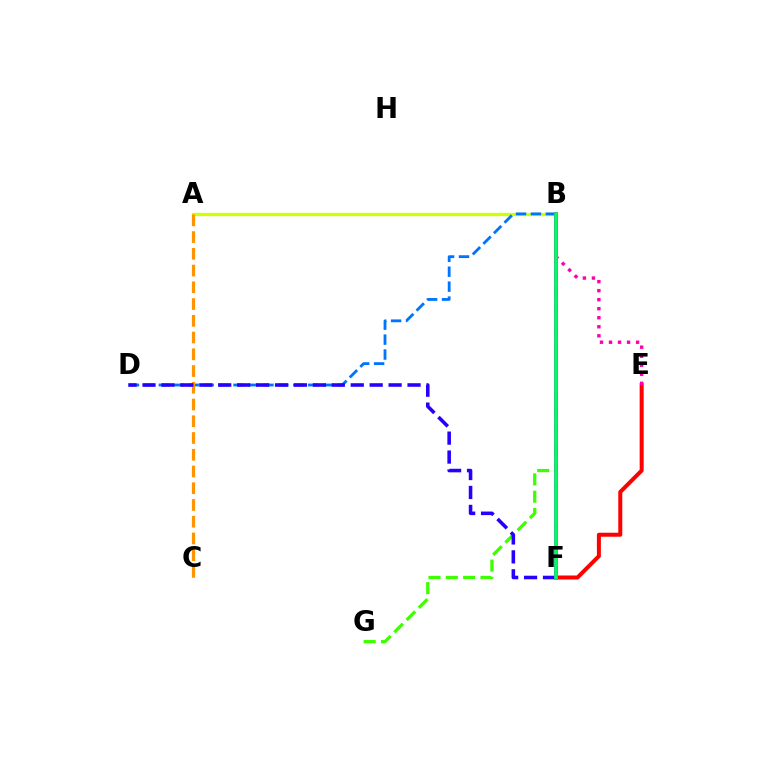{('A', 'B'): [{'color': '#d1ff00', 'line_style': 'solid', 'thickness': 2.39}], ('B', 'D'): [{'color': '#0074ff', 'line_style': 'dashed', 'thickness': 2.03}], ('A', 'C'): [{'color': '#ff9400', 'line_style': 'dashed', 'thickness': 2.27}], ('B', 'F'): [{'color': '#00fff6', 'line_style': 'dashed', 'thickness': 2.7}, {'color': '#b900ff', 'line_style': 'solid', 'thickness': 2.58}, {'color': '#00ff5c', 'line_style': 'solid', 'thickness': 2.54}], ('B', 'G'): [{'color': '#3dff00', 'line_style': 'dashed', 'thickness': 2.35}], ('E', 'F'): [{'color': '#ff0000', 'line_style': 'solid', 'thickness': 2.88}], ('D', 'F'): [{'color': '#2500ff', 'line_style': 'dashed', 'thickness': 2.57}], ('B', 'E'): [{'color': '#ff00ac', 'line_style': 'dotted', 'thickness': 2.45}]}